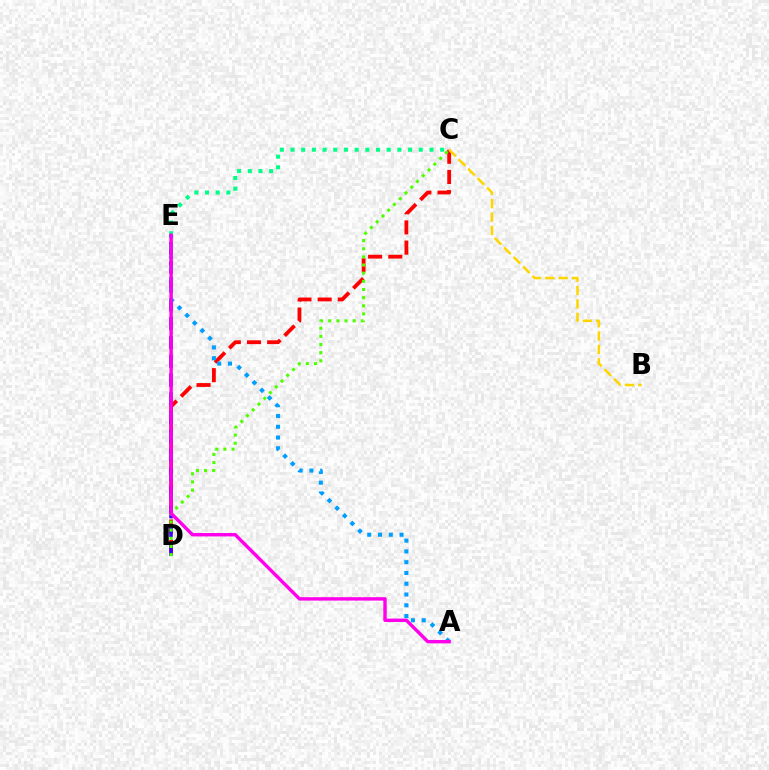{('C', 'D'): [{'color': '#ff0000', 'line_style': 'dashed', 'thickness': 2.74}, {'color': '#4fff00', 'line_style': 'dotted', 'thickness': 2.21}], ('D', 'E'): [{'color': '#3700ff', 'line_style': 'dashed', 'thickness': 2.56}], ('C', 'E'): [{'color': '#00ff86', 'line_style': 'dotted', 'thickness': 2.9}], ('B', 'C'): [{'color': '#ffd500', 'line_style': 'dashed', 'thickness': 1.82}], ('A', 'E'): [{'color': '#009eff', 'line_style': 'dotted', 'thickness': 2.93}, {'color': '#ff00ed', 'line_style': 'solid', 'thickness': 2.45}]}